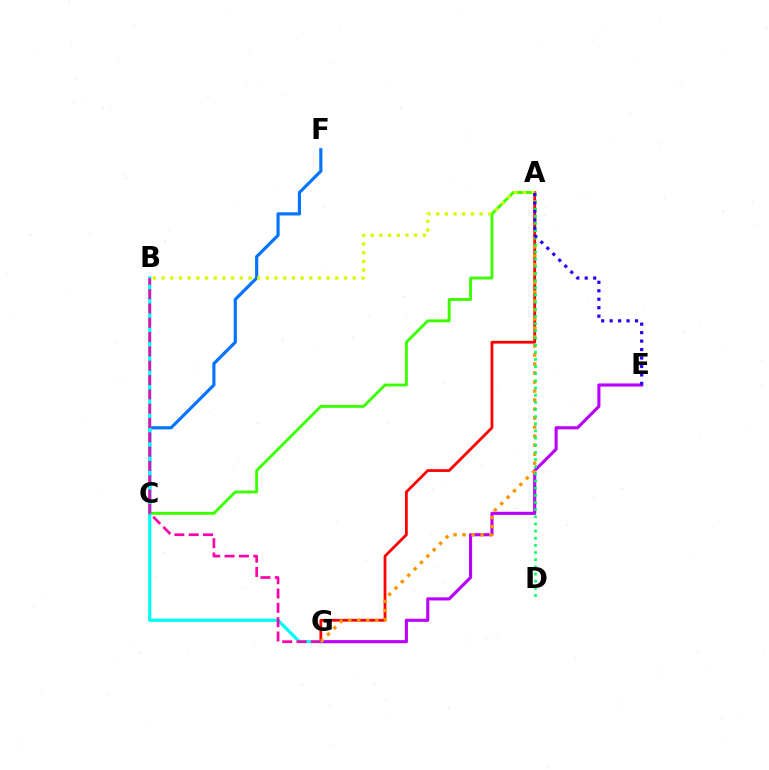{('A', 'C'): [{'color': '#3dff00', 'line_style': 'solid', 'thickness': 2.09}], ('C', 'F'): [{'color': '#0074ff', 'line_style': 'solid', 'thickness': 2.28}], ('E', 'G'): [{'color': '#b900ff', 'line_style': 'solid', 'thickness': 2.24}], ('A', 'G'): [{'color': '#ff0000', 'line_style': 'solid', 'thickness': 2.0}, {'color': '#ff9400', 'line_style': 'dotted', 'thickness': 2.45}], ('B', 'G'): [{'color': '#00fff6', 'line_style': 'solid', 'thickness': 2.3}, {'color': '#ff00ac', 'line_style': 'dashed', 'thickness': 1.95}], ('A', 'B'): [{'color': '#d1ff00', 'line_style': 'dotted', 'thickness': 2.36}], ('A', 'D'): [{'color': '#00ff5c', 'line_style': 'dotted', 'thickness': 1.94}], ('A', 'E'): [{'color': '#2500ff', 'line_style': 'dotted', 'thickness': 2.3}]}